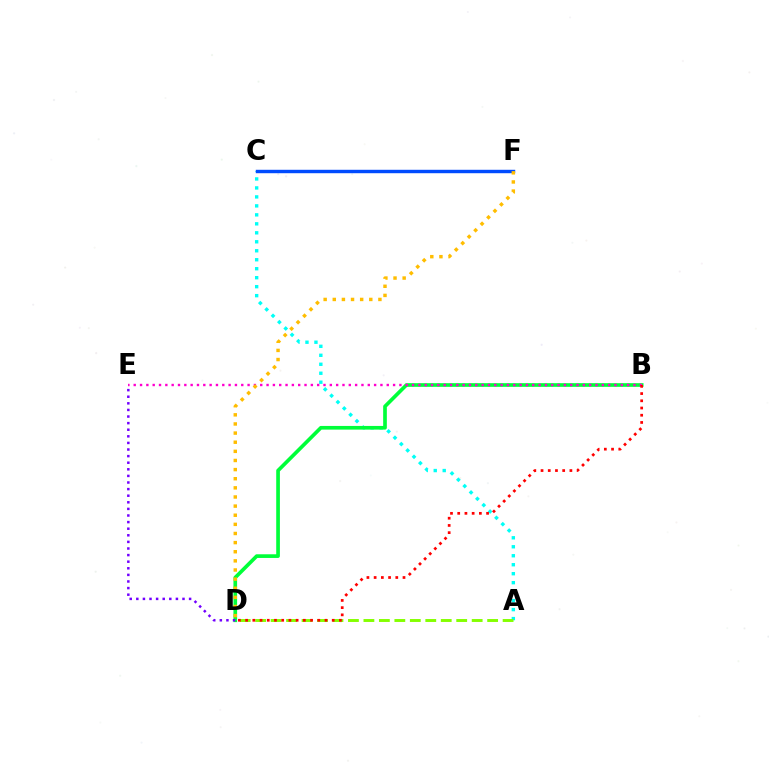{('A', 'C'): [{'color': '#00fff6', 'line_style': 'dotted', 'thickness': 2.44}], ('B', 'D'): [{'color': '#00ff39', 'line_style': 'solid', 'thickness': 2.65}, {'color': '#ff0000', 'line_style': 'dotted', 'thickness': 1.96}], ('D', 'E'): [{'color': '#7200ff', 'line_style': 'dotted', 'thickness': 1.79}], ('C', 'F'): [{'color': '#004bff', 'line_style': 'solid', 'thickness': 2.47}], ('B', 'E'): [{'color': '#ff00cf', 'line_style': 'dotted', 'thickness': 1.72}], ('A', 'D'): [{'color': '#84ff00', 'line_style': 'dashed', 'thickness': 2.1}], ('D', 'F'): [{'color': '#ffbd00', 'line_style': 'dotted', 'thickness': 2.48}]}